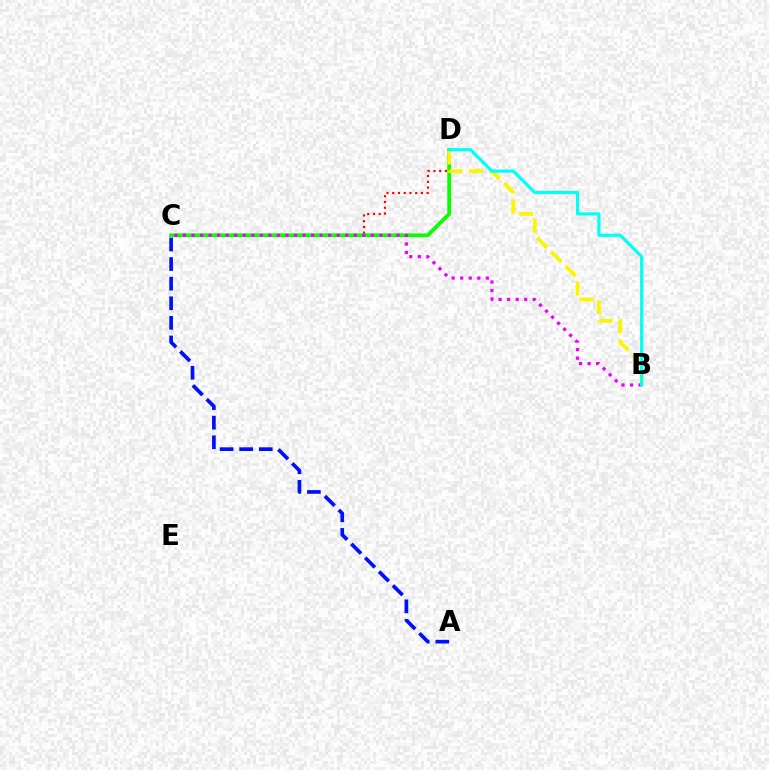{('C', 'D'): [{'color': '#ff0000', 'line_style': 'dotted', 'thickness': 1.56}, {'color': '#08ff00', 'line_style': 'solid', 'thickness': 2.71}], ('B', 'D'): [{'color': '#fcf500', 'line_style': 'dashed', 'thickness': 2.74}, {'color': '#00fff6', 'line_style': 'solid', 'thickness': 2.28}], ('B', 'C'): [{'color': '#ee00ff', 'line_style': 'dotted', 'thickness': 2.32}], ('A', 'C'): [{'color': '#0010ff', 'line_style': 'dashed', 'thickness': 2.66}]}